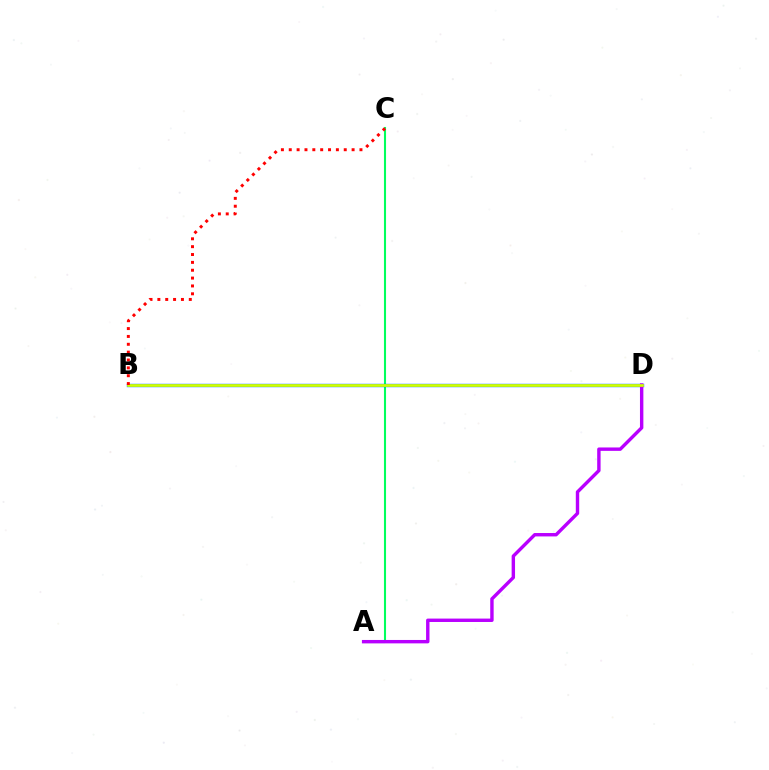{('A', 'C'): [{'color': '#00ff5c', 'line_style': 'solid', 'thickness': 1.5}], ('B', 'D'): [{'color': '#0074ff', 'line_style': 'solid', 'thickness': 2.44}, {'color': '#d1ff00', 'line_style': 'solid', 'thickness': 1.98}], ('A', 'D'): [{'color': '#b900ff', 'line_style': 'solid', 'thickness': 2.45}], ('B', 'C'): [{'color': '#ff0000', 'line_style': 'dotted', 'thickness': 2.13}]}